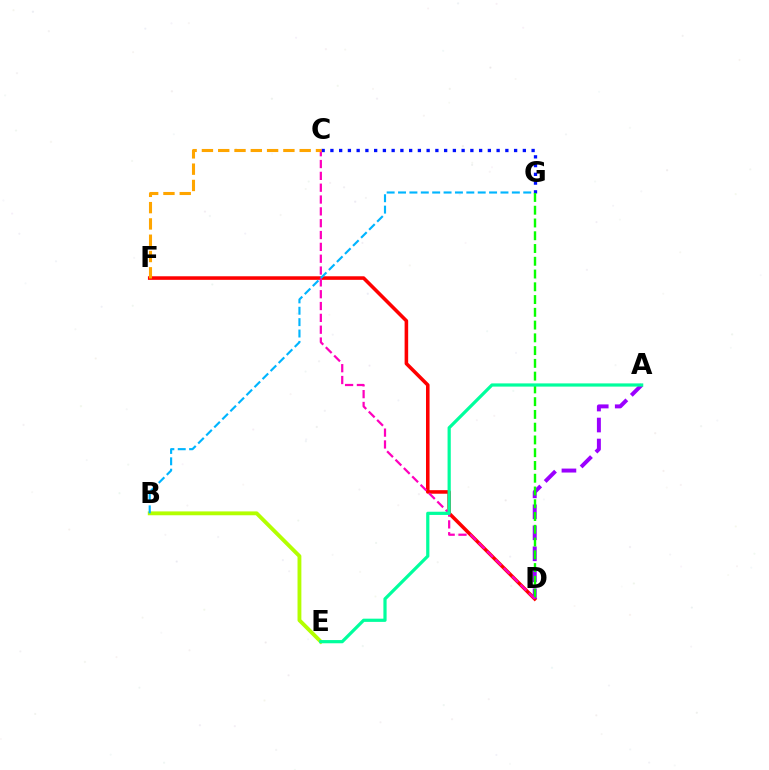{('C', 'G'): [{'color': '#0010ff', 'line_style': 'dotted', 'thickness': 2.38}], ('D', 'F'): [{'color': '#ff0000', 'line_style': 'solid', 'thickness': 2.57}], ('B', 'E'): [{'color': '#b3ff00', 'line_style': 'solid', 'thickness': 2.77}], ('A', 'D'): [{'color': '#9b00ff', 'line_style': 'dashed', 'thickness': 2.85}], ('D', 'G'): [{'color': '#08ff00', 'line_style': 'dashed', 'thickness': 1.73}], ('C', 'D'): [{'color': '#ff00bd', 'line_style': 'dashed', 'thickness': 1.61}], ('C', 'F'): [{'color': '#ffa500', 'line_style': 'dashed', 'thickness': 2.21}], ('A', 'E'): [{'color': '#00ff9d', 'line_style': 'solid', 'thickness': 2.31}], ('B', 'G'): [{'color': '#00b5ff', 'line_style': 'dashed', 'thickness': 1.55}]}